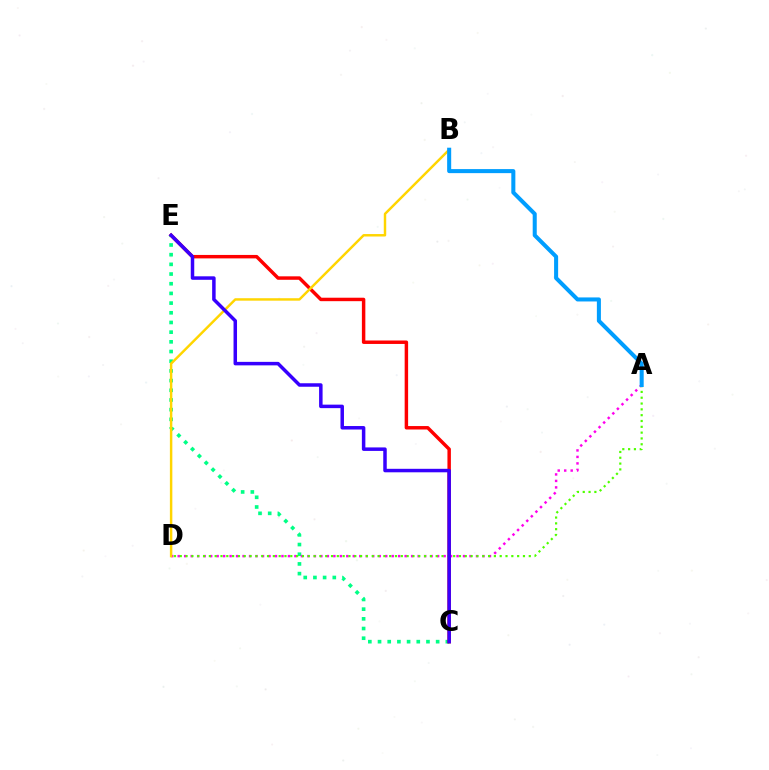{('C', 'E'): [{'color': '#00ff86', 'line_style': 'dotted', 'thickness': 2.63}, {'color': '#ff0000', 'line_style': 'solid', 'thickness': 2.49}, {'color': '#3700ff', 'line_style': 'solid', 'thickness': 2.52}], ('A', 'D'): [{'color': '#ff00ed', 'line_style': 'dotted', 'thickness': 1.76}, {'color': '#4fff00', 'line_style': 'dotted', 'thickness': 1.58}], ('B', 'D'): [{'color': '#ffd500', 'line_style': 'solid', 'thickness': 1.77}], ('A', 'B'): [{'color': '#009eff', 'line_style': 'solid', 'thickness': 2.91}]}